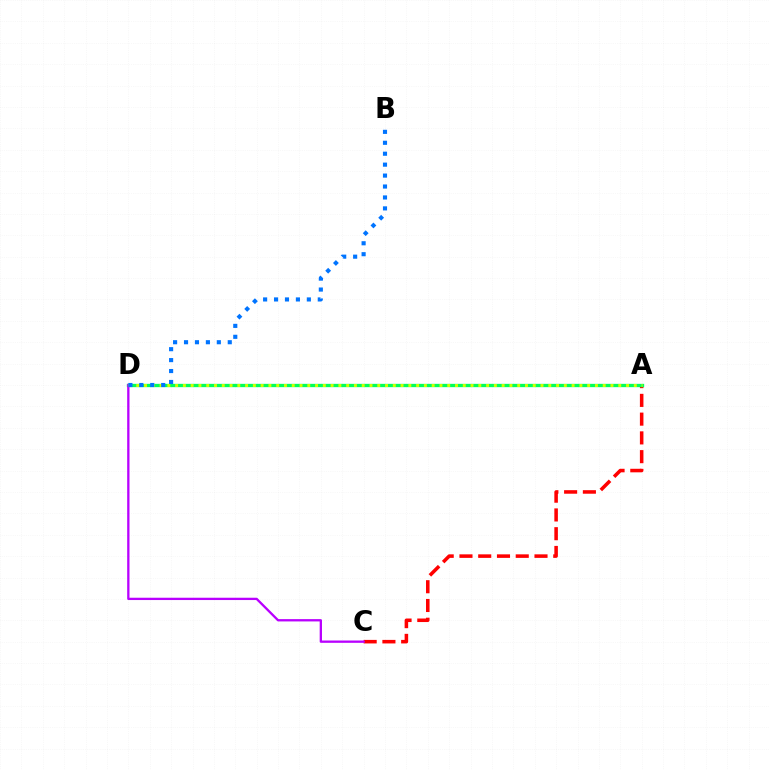{('A', 'C'): [{'color': '#ff0000', 'line_style': 'dashed', 'thickness': 2.55}], ('A', 'D'): [{'color': '#00ff5c', 'line_style': 'solid', 'thickness': 2.39}, {'color': '#d1ff00', 'line_style': 'dotted', 'thickness': 2.11}], ('C', 'D'): [{'color': '#b900ff', 'line_style': 'solid', 'thickness': 1.66}], ('B', 'D'): [{'color': '#0074ff', 'line_style': 'dotted', 'thickness': 2.97}]}